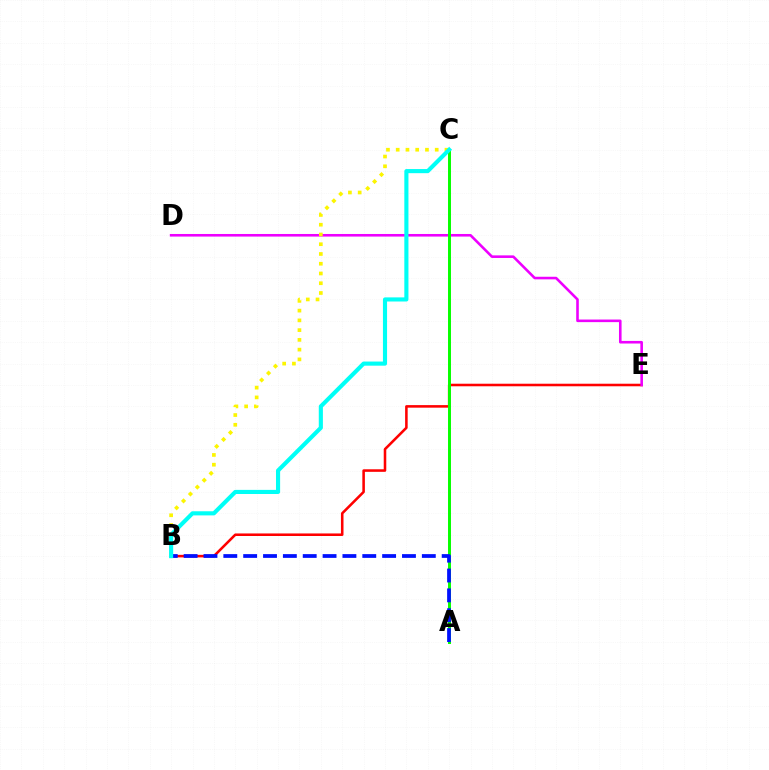{('B', 'E'): [{'color': '#ff0000', 'line_style': 'solid', 'thickness': 1.84}], ('D', 'E'): [{'color': '#ee00ff', 'line_style': 'solid', 'thickness': 1.87}], ('B', 'C'): [{'color': '#fcf500', 'line_style': 'dotted', 'thickness': 2.65}, {'color': '#00fff6', 'line_style': 'solid', 'thickness': 2.97}], ('A', 'C'): [{'color': '#08ff00', 'line_style': 'solid', 'thickness': 2.14}], ('A', 'B'): [{'color': '#0010ff', 'line_style': 'dashed', 'thickness': 2.7}]}